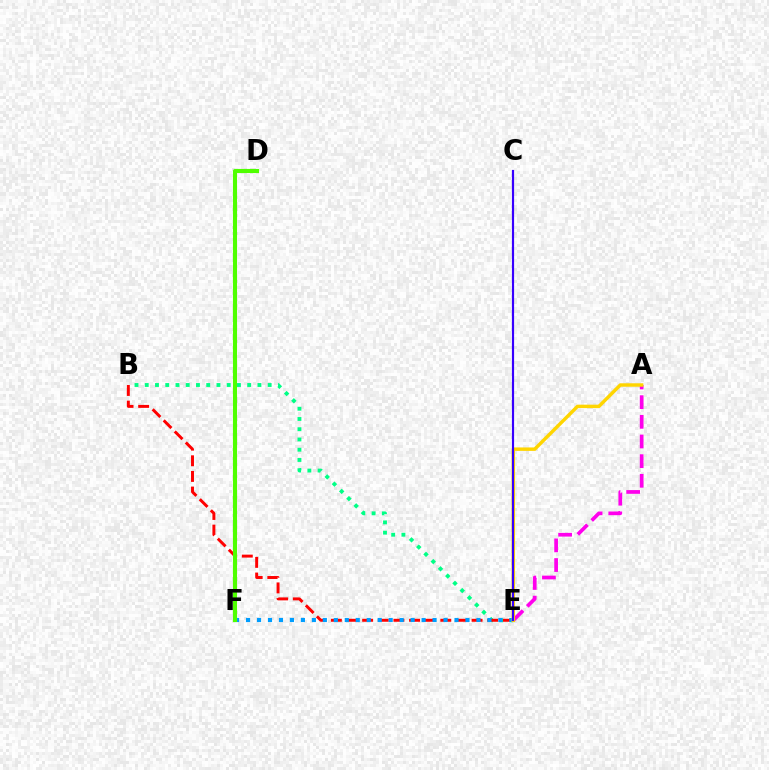{('B', 'E'): [{'color': '#00ff86', 'line_style': 'dotted', 'thickness': 2.78}, {'color': '#ff0000', 'line_style': 'dashed', 'thickness': 2.12}], ('A', 'E'): [{'color': '#ff00ed', 'line_style': 'dashed', 'thickness': 2.67}, {'color': '#ffd500', 'line_style': 'solid', 'thickness': 2.48}], ('E', 'F'): [{'color': '#009eff', 'line_style': 'dotted', 'thickness': 2.98}], ('D', 'F'): [{'color': '#4fff00', 'line_style': 'solid', 'thickness': 2.96}], ('C', 'E'): [{'color': '#3700ff', 'line_style': 'solid', 'thickness': 1.57}]}